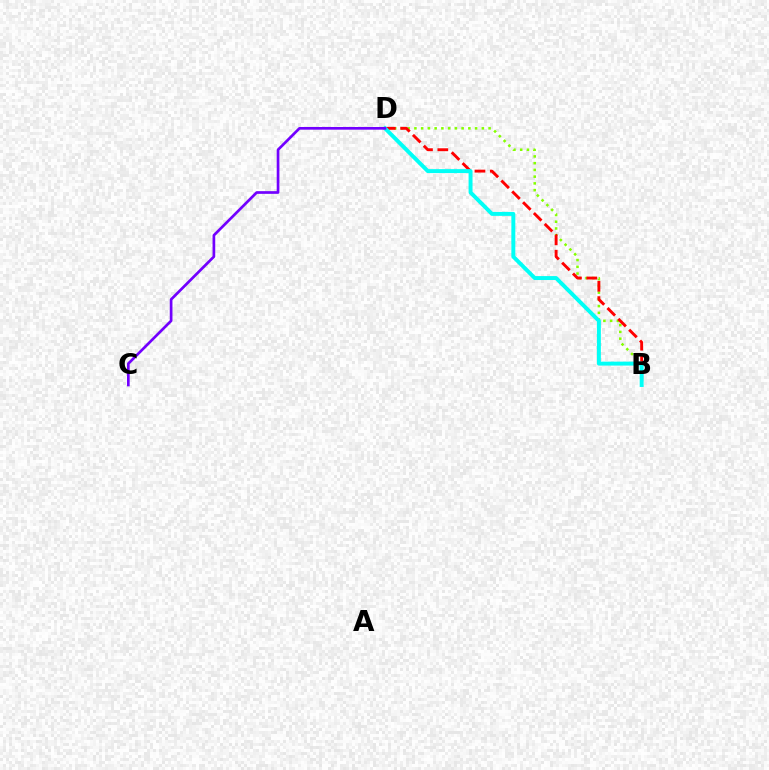{('B', 'D'): [{'color': '#84ff00', 'line_style': 'dotted', 'thickness': 1.83}, {'color': '#ff0000', 'line_style': 'dashed', 'thickness': 2.08}, {'color': '#00fff6', 'line_style': 'solid', 'thickness': 2.84}], ('C', 'D'): [{'color': '#7200ff', 'line_style': 'solid', 'thickness': 1.94}]}